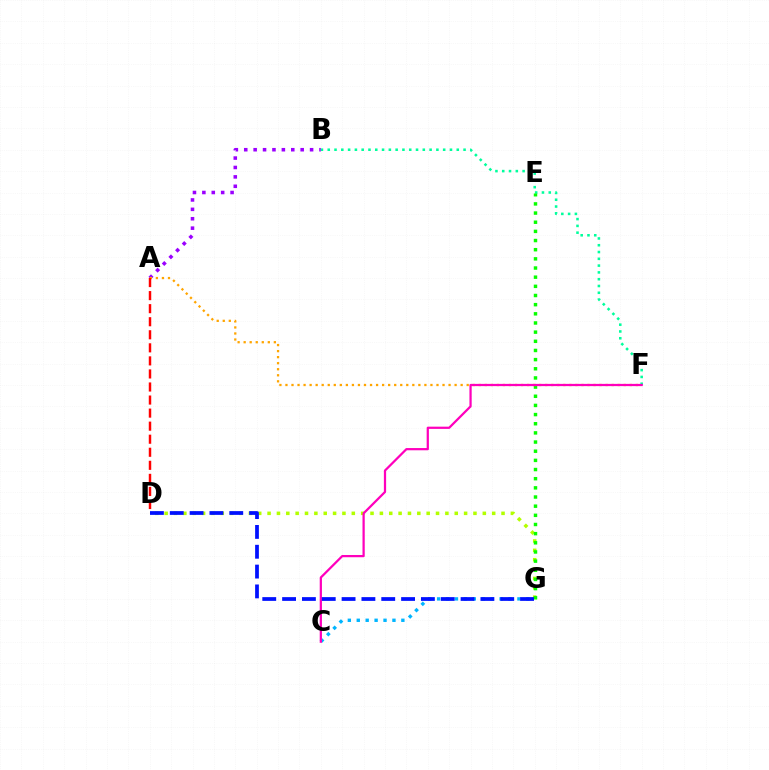{('A', 'B'): [{'color': '#9b00ff', 'line_style': 'dotted', 'thickness': 2.56}], ('B', 'F'): [{'color': '#00ff9d', 'line_style': 'dotted', 'thickness': 1.85}], ('C', 'G'): [{'color': '#00b5ff', 'line_style': 'dotted', 'thickness': 2.42}], ('D', 'G'): [{'color': '#b3ff00', 'line_style': 'dotted', 'thickness': 2.54}, {'color': '#0010ff', 'line_style': 'dashed', 'thickness': 2.69}], ('E', 'G'): [{'color': '#08ff00', 'line_style': 'dotted', 'thickness': 2.49}], ('A', 'F'): [{'color': '#ffa500', 'line_style': 'dotted', 'thickness': 1.64}], ('C', 'F'): [{'color': '#ff00bd', 'line_style': 'solid', 'thickness': 1.61}], ('A', 'D'): [{'color': '#ff0000', 'line_style': 'dashed', 'thickness': 1.77}]}